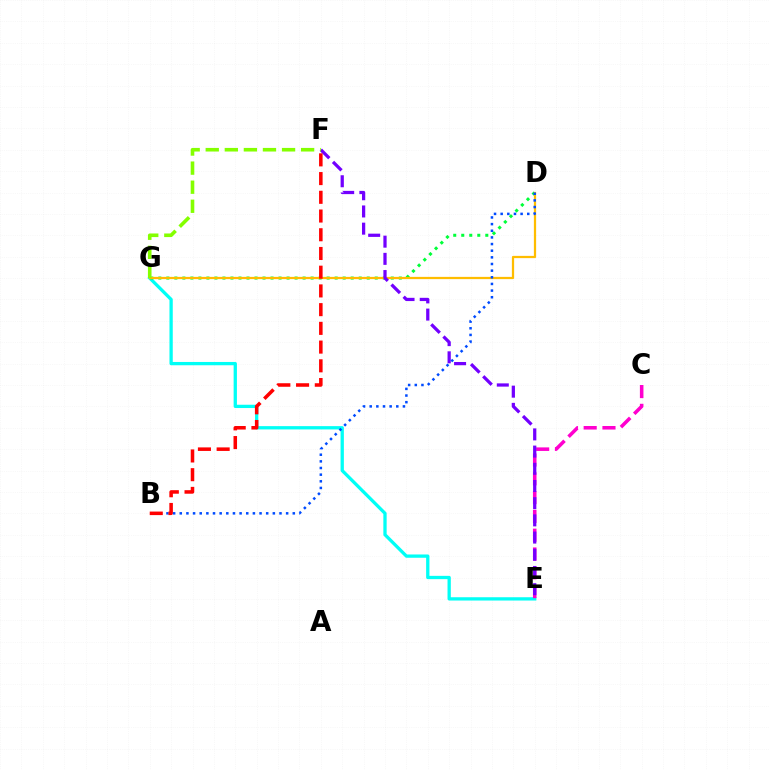{('E', 'G'): [{'color': '#00fff6', 'line_style': 'solid', 'thickness': 2.37}], ('D', 'G'): [{'color': '#00ff39', 'line_style': 'dotted', 'thickness': 2.18}, {'color': '#ffbd00', 'line_style': 'solid', 'thickness': 1.62}], ('C', 'E'): [{'color': '#ff00cf', 'line_style': 'dashed', 'thickness': 2.55}], ('E', 'F'): [{'color': '#7200ff', 'line_style': 'dashed', 'thickness': 2.34}], ('B', 'D'): [{'color': '#004bff', 'line_style': 'dotted', 'thickness': 1.81}], ('B', 'F'): [{'color': '#ff0000', 'line_style': 'dashed', 'thickness': 2.54}], ('F', 'G'): [{'color': '#84ff00', 'line_style': 'dashed', 'thickness': 2.59}]}